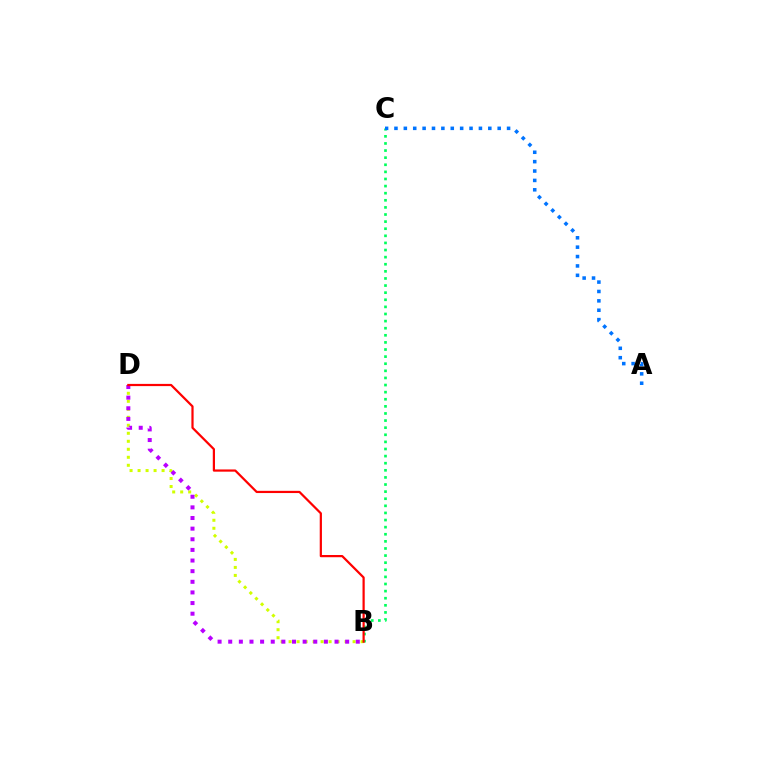{('B', 'D'): [{'color': '#d1ff00', 'line_style': 'dotted', 'thickness': 2.17}, {'color': '#b900ff', 'line_style': 'dotted', 'thickness': 2.89}, {'color': '#ff0000', 'line_style': 'solid', 'thickness': 1.59}], ('B', 'C'): [{'color': '#00ff5c', 'line_style': 'dotted', 'thickness': 1.93}], ('A', 'C'): [{'color': '#0074ff', 'line_style': 'dotted', 'thickness': 2.55}]}